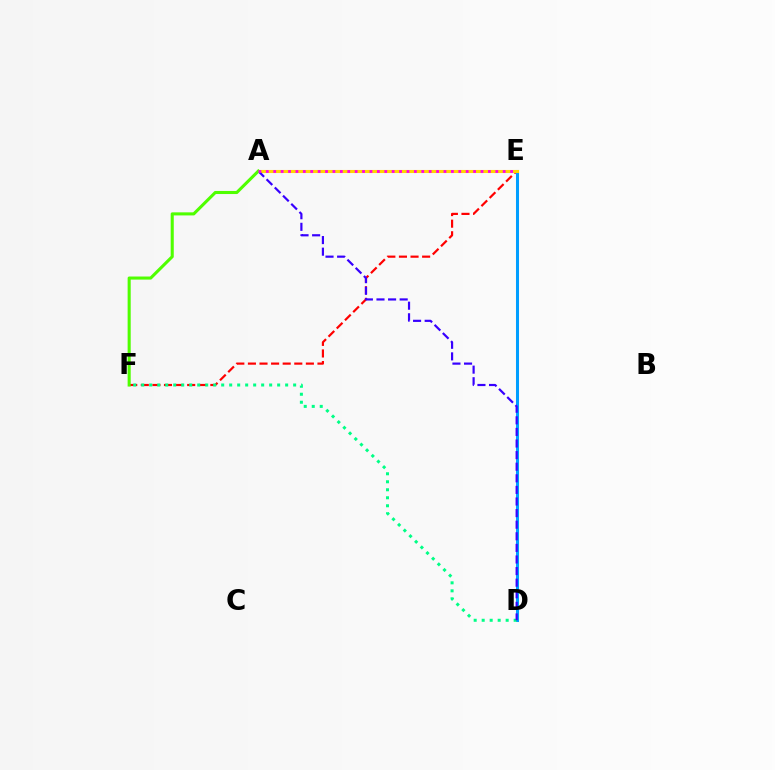{('E', 'F'): [{'color': '#ff0000', 'line_style': 'dashed', 'thickness': 1.57}], ('D', 'E'): [{'color': '#009eff', 'line_style': 'solid', 'thickness': 2.18}], ('A', 'E'): [{'color': '#ffd500', 'line_style': 'solid', 'thickness': 2.22}, {'color': '#ff00ed', 'line_style': 'dotted', 'thickness': 2.01}], ('D', 'F'): [{'color': '#00ff86', 'line_style': 'dotted', 'thickness': 2.17}], ('A', 'D'): [{'color': '#3700ff', 'line_style': 'dashed', 'thickness': 1.58}], ('A', 'F'): [{'color': '#4fff00', 'line_style': 'solid', 'thickness': 2.21}]}